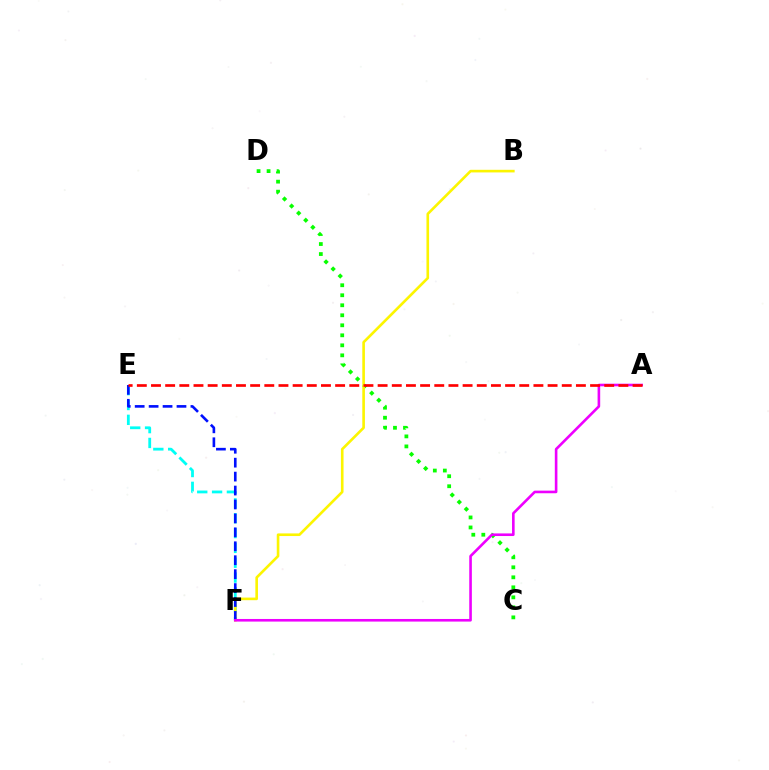{('E', 'F'): [{'color': '#00fff6', 'line_style': 'dashed', 'thickness': 2.01}, {'color': '#0010ff', 'line_style': 'dashed', 'thickness': 1.89}], ('C', 'D'): [{'color': '#08ff00', 'line_style': 'dotted', 'thickness': 2.72}], ('B', 'F'): [{'color': '#fcf500', 'line_style': 'solid', 'thickness': 1.89}], ('A', 'F'): [{'color': '#ee00ff', 'line_style': 'solid', 'thickness': 1.88}], ('A', 'E'): [{'color': '#ff0000', 'line_style': 'dashed', 'thickness': 1.92}]}